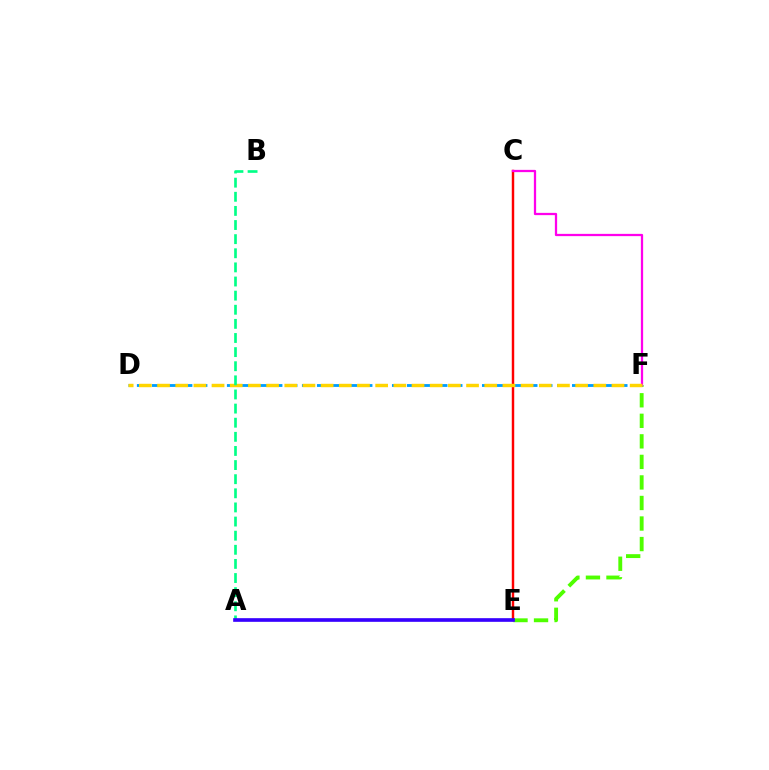{('E', 'F'): [{'color': '#4fff00', 'line_style': 'dashed', 'thickness': 2.79}], ('D', 'F'): [{'color': '#009eff', 'line_style': 'dashed', 'thickness': 2.04}, {'color': '#ffd500', 'line_style': 'dashed', 'thickness': 2.47}], ('C', 'E'): [{'color': '#ff0000', 'line_style': 'solid', 'thickness': 1.76}], ('C', 'F'): [{'color': '#ff00ed', 'line_style': 'solid', 'thickness': 1.63}], ('A', 'B'): [{'color': '#00ff86', 'line_style': 'dashed', 'thickness': 1.92}], ('A', 'E'): [{'color': '#3700ff', 'line_style': 'solid', 'thickness': 2.64}]}